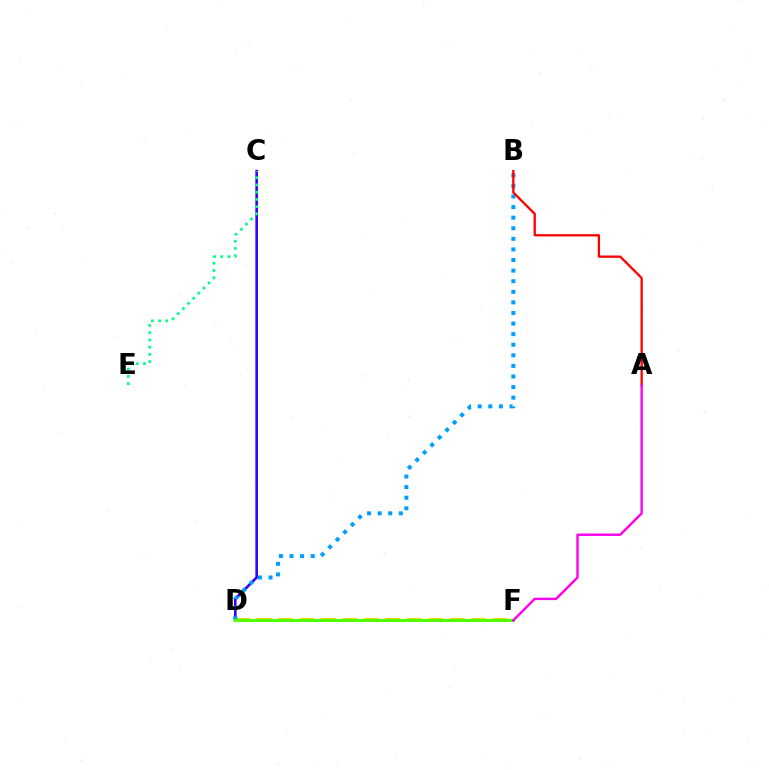{('D', 'F'): [{'color': '#ffd500', 'line_style': 'dashed', 'thickness': 2.92}, {'color': '#4fff00', 'line_style': 'solid', 'thickness': 2.18}], ('C', 'D'): [{'color': '#3700ff', 'line_style': 'solid', 'thickness': 1.9}], ('C', 'E'): [{'color': '#00ff86', 'line_style': 'dotted', 'thickness': 1.97}], ('B', 'D'): [{'color': '#009eff', 'line_style': 'dotted', 'thickness': 2.88}], ('A', 'B'): [{'color': '#ff0000', 'line_style': 'solid', 'thickness': 1.66}], ('A', 'F'): [{'color': '#ff00ed', 'line_style': 'solid', 'thickness': 1.73}]}